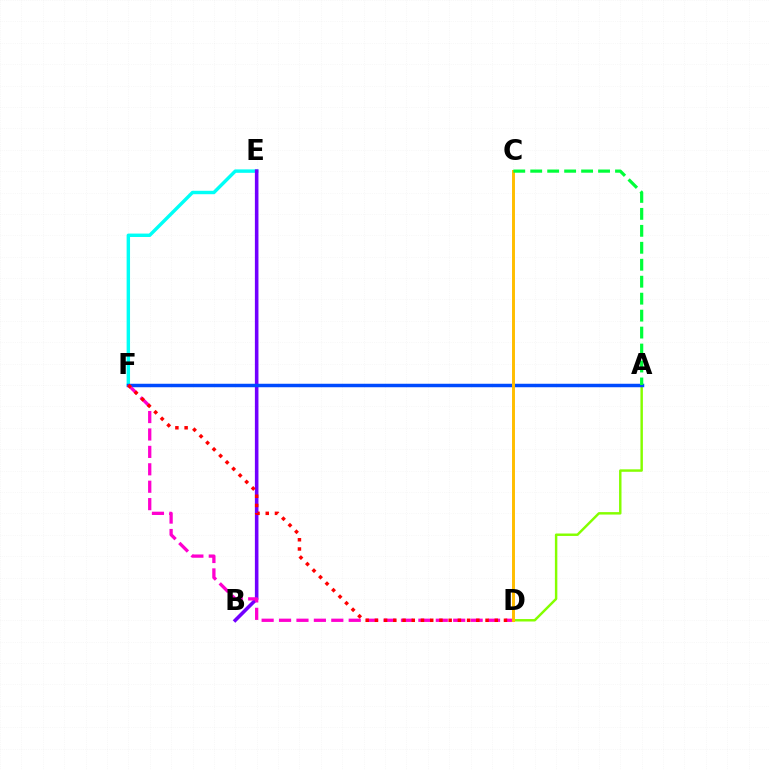{('A', 'D'): [{'color': '#84ff00', 'line_style': 'solid', 'thickness': 1.76}], ('E', 'F'): [{'color': '#00fff6', 'line_style': 'solid', 'thickness': 2.46}], ('B', 'E'): [{'color': '#7200ff', 'line_style': 'solid', 'thickness': 2.57}], ('A', 'F'): [{'color': '#004bff', 'line_style': 'solid', 'thickness': 2.5}], ('D', 'F'): [{'color': '#ff00cf', 'line_style': 'dashed', 'thickness': 2.37}, {'color': '#ff0000', 'line_style': 'dotted', 'thickness': 2.51}], ('C', 'D'): [{'color': '#ffbd00', 'line_style': 'solid', 'thickness': 2.12}], ('A', 'C'): [{'color': '#00ff39', 'line_style': 'dashed', 'thickness': 2.3}]}